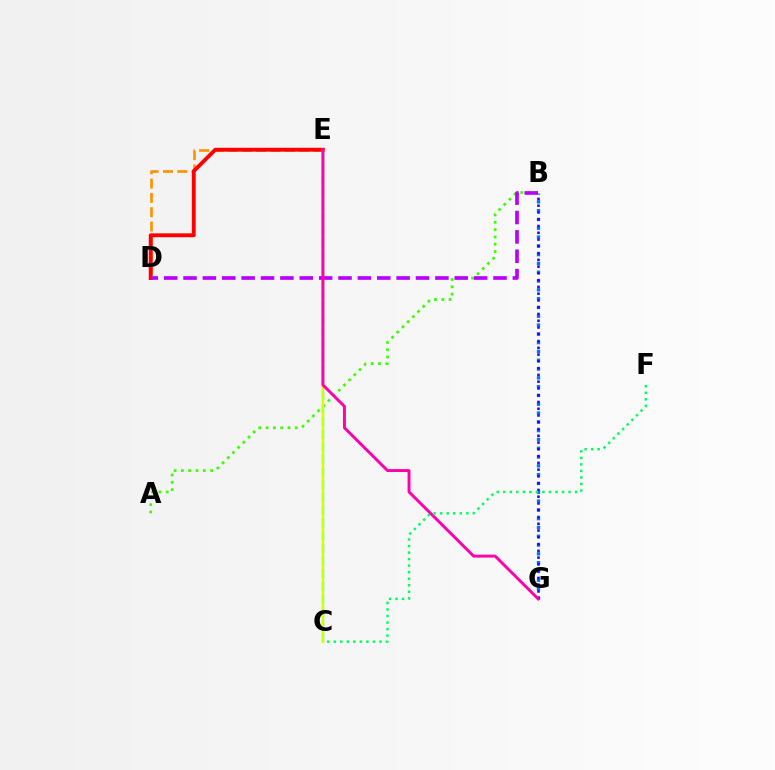{('D', 'E'): [{'color': '#ff9400', 'line_style': 'dashed', 'thickness': 1.94}, {'color': '#ff0000', 'line_style': 'solid', 'thickness': 2.79}], ('C', 'E'): [{'color': '#00fff6', 'line_style': 'dashed', 'thickness': 1.73}, {'color': '#d1ff00', 'line_style': 'solid', 'thickness': 1.71}], ('B', 'G'): [{'color': '#0074ff', 'line_style': 'dotted', 'thickness': 2.39}, {'color': '#2500ff', 'line_style': 'dotted', 'thickness': 1.84}], ('A', 'B'): [{'color': '#3dff00', 'line_style': 'dotted', 'thickness': 1.99}], ('B', 'D'): [{'color': '#b900ff', 'line_style': 'dashed', 'thickness': 2.63}], ('E', 'G'): [{'color': '#ff00ac', 'line_style': 'solid', 'thickness': 2.1}], ('C', 'F'): [{'color': '#00ff5c', 'line_style': 'dotted', 'thickness': 1.78}]}